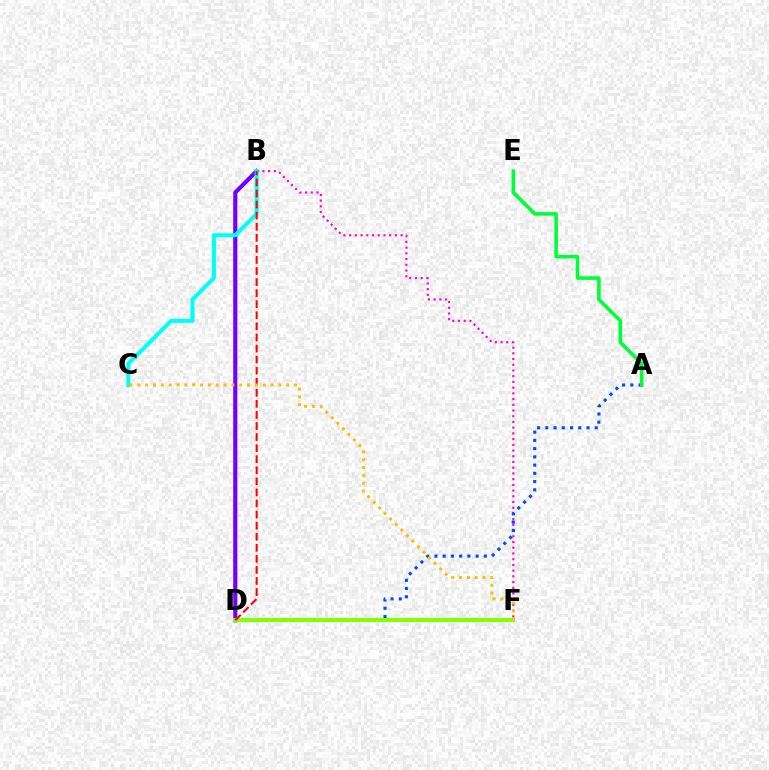{('B', 'F'): [{'color': '#ff00cf', 'line_style': 'dotted', 'thickness': 1.55}], ('A', 'D'): [{'color': '#004bff', 'line_style': 'dotted', 'thickness': 2.24}], ('B', 'D'): [{'color': '#7200ff', 'line_style': 'solid', 'thickness': 2.97}, {'color': '#ff0000', 'line_style': 'dashed', 'thickness': 1.5}], ('D', 'F'): [{'color': '#84ff00', 'line_style': 'solid', 'thickness': 2.91}], ('B', 'C'): [{'color': '#00fff6', 'line_style': 'solid', 'thickness': 2.91}], ('A', 'E'): [{'color': '#00ff39', 'line_style': 'solid', 'thickness': 2.58}], ('C', 'F'): [{'color': '#ffbd00', 'line_style': 'dotted', 'thickness': 2.13}]}